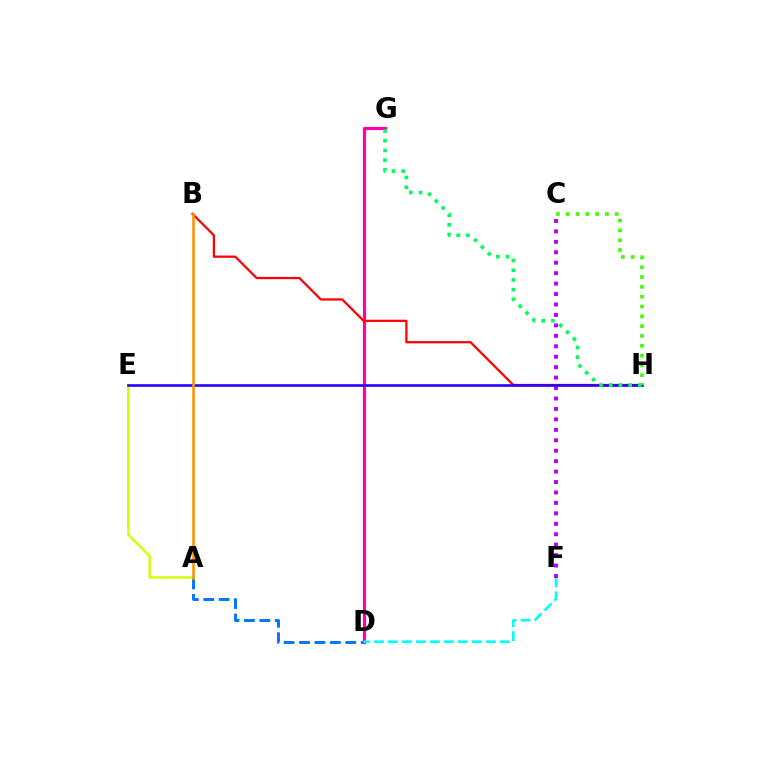{('A', 'D'): [{'color': '#0074ff', 'line_style': 'dashed', 'thickness': 2.09}], ('D', 'G'): [{'color': '#ff00ac', 'line_style': 'solid', 'thickness': 2.29}], ('B', 'H'): [{'color': '#ff0000', 'line_style': 'solid', 'thickness': 1.62}], ('A', 'E'): [{'color': '#d1ff00', 'line_style': 'solid', 'thickness': 1.75}], ('D', 'F'): [{'color': '#00fff6', 'line_style': 'dashed', 'thickness': 1.9}], ('C', 'F'): [{'color': '#b900ff', 'line_style': 'dotted', 'thickness': 2.84}], ('E', 'H'): [{'color': '#2500ff', 'line_style': 'solid', 'thickness': 1.88}], ('A', 'B'): [{'color': '#ff9400', 'line_style': 'solid', 'thickness': 1.85}], ('G', 'H'): [{'color': '#00ff5c', 'line_style': 'dotted', 'thickness': 2.64}], ('C', 'H'): [{'color': '#3dff00', 'line_style': 'dotted', 'thickness': 2.67}]}